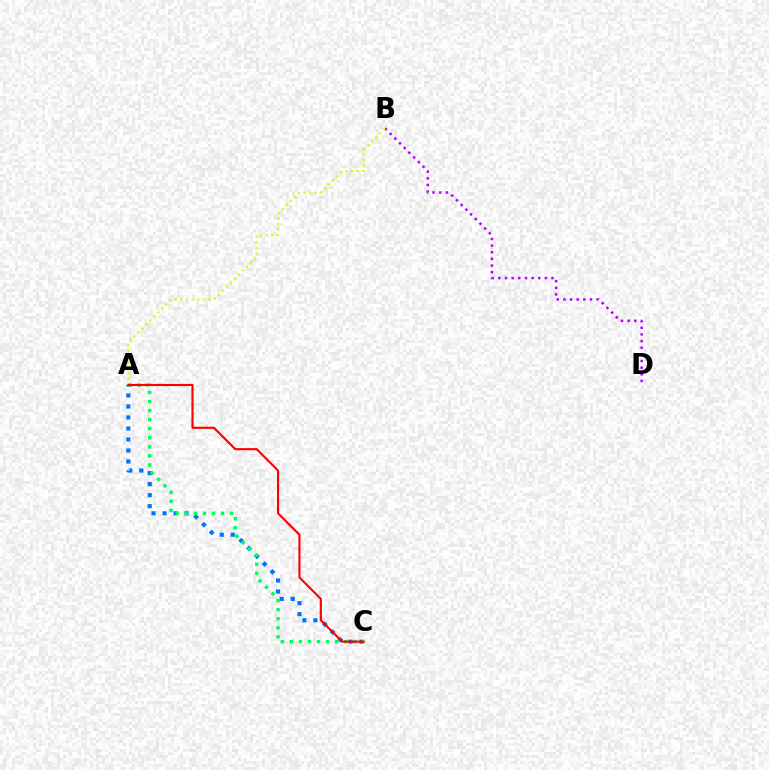{('B', 'D'): [{'color': '#b900ff', 'line_style': 'dotted', 'thickness': 1.81}], ('A', 'B'): [{'color': '#d1ff00', 'line_style': 'dotted', 'thickness': 1.54}], ('A', 'C'): [{'color': '#0074ff', 'line_style': 'dotted', 'thickness': 2.99}, {'color': '#00ff5c', 'line_style': 'dotted', 'thickness': 2.46}, {'color': '#ff0000', 'line_style': 'solid', 'thickness': 1.53}]}